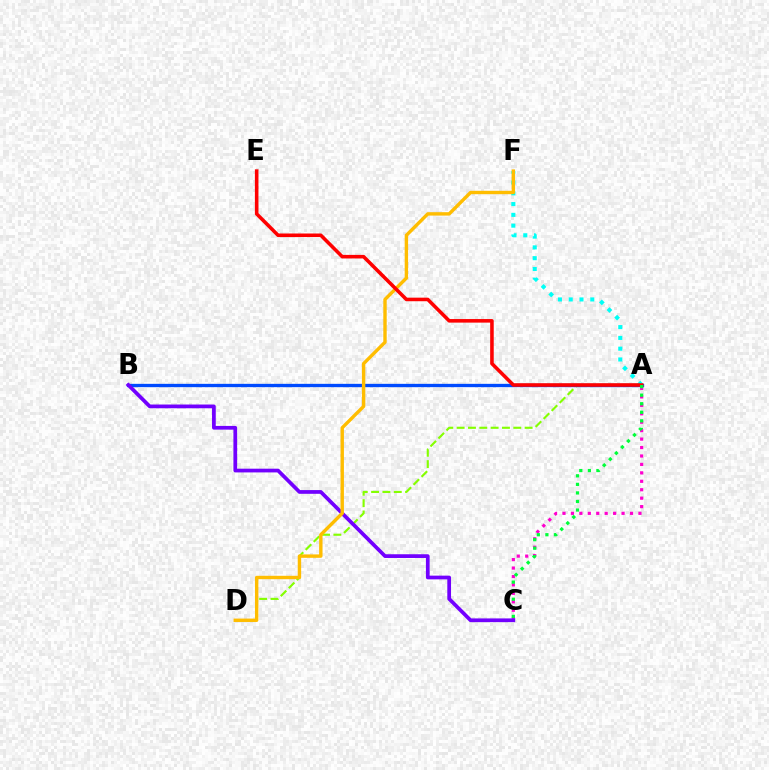{('A', 'C'): [{'color': '#ff00cf', 'line_style': 'dotted', 'thickness': 2.29}, {'color': '#00ff39', 'line_style': 'dotted', 'thickness': 2.32}], ('A', 'D'): [{'color': '#84ff00', 'line_style': 'dashed', 'thickness': 1.54}], ('A', 'B'): [{'color': '#004bff', 'line_style': 'solid', 'thickness': 2.39}], ('A', 'F'): [{'color': '#00fff6', 'line_style': 'dotted', 'thickness': 2.93}], ('B', 'C'): [{'color': '#7200ff', 'line_style': 'solid', 'thickness': 2.68}], ('D', 'F'): [{'color': '#ffbd00', 'line_style': 'solid', 'thickness': 2.45}], ('A', 'E'): [{'color': '#ff0000', 'line_style': 'solid', 'thickness': 2.57}]}